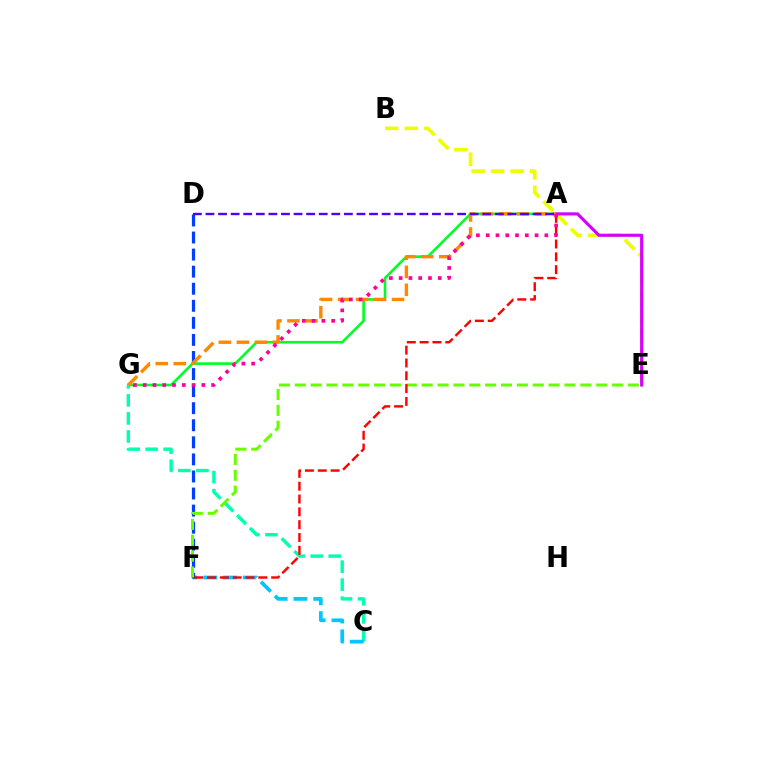{('B', 'E'): [{'color': '#eeff00', 'line_style': 'dashed', 'thickness': 2.64}], ('A', 'G'): [{'color': '#00ff27', 'line_style': 'solid', 'thickness': 1.89}, {'color': '#ff8800', 'line_style': 'dashed', 'thickness': 2.44}, {'color': '#ff00a0', 'line_style': 'dotted', 'thickness': 2.66}], ('C', 'G'): [{'color': '#00ffaf', 'line_style': 'dashed', 'thickness': 2.45}], ('C', 'F'): [{'color': '#00c7ff', 'line_style': 'dashed', 'thickness': 2.69}], ('A', 'E'): [{'color': '#d600ff', 'line_style': 'solid', 'thickness': 2.25}], ('D', 'F'): [{'color': '#003fff', 'line_style': 'dashed', 'thickness': 2.32}], ('E', 'F'): [{'color': '#66ff00', 'line_style': 'dashed', 'thickness': 2.16}], ('A', 'F'): [{'color': '#ff0000', 'line_style': 'dashed', 'thickness': 1.74}], ('A', 'D'): [{'color': '#4f00ff', 'line_style': 'dashed', 'thickness': 1.71}]}